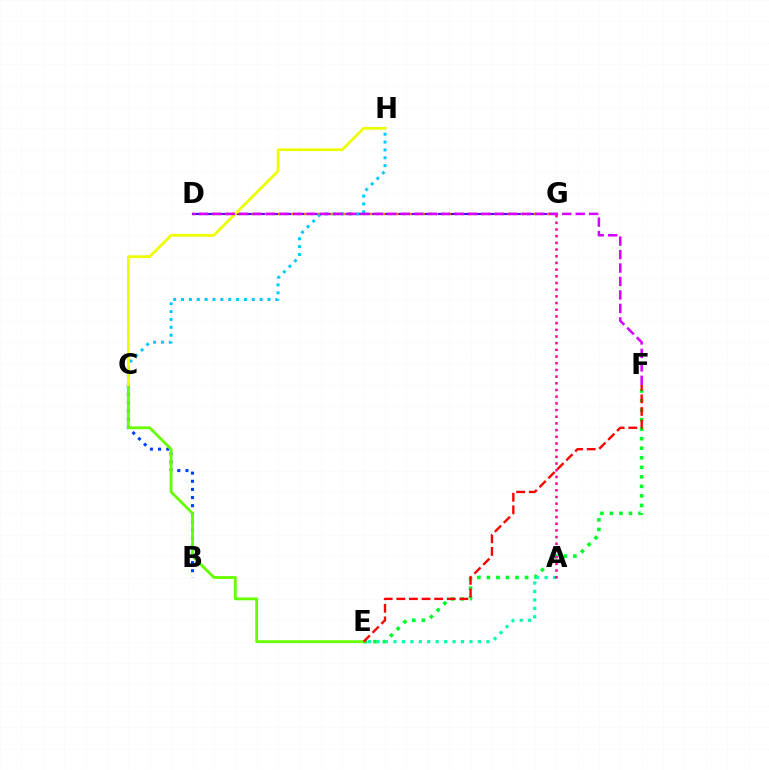{('D', 'G'): [{'color': '#4f00ff', 'line_style': 'solid', 'thickness': 1.55}, {'color': '#ff8800', 'line_style': 'dotted', 'thickness': 1.78}], ('B', 'C'): [{'color': '#003fff', 'line_style': 'dotted', 'thickness': 2.21}], ('E', 'F'): [{'color': '#00ff27', 'line_style': 'dotted', 'thickness': 2.59}, {'color': '#ff0000', 'line_style': 'dashed', 'thickness': 1.71}], ('A', 'E'): [{'color': '#00ffaf', 'line_style': 'dotted', 'thickness': 2.3}], ('C', 'H'): [{'color': '#00c7ff', 'line_style': 'dotted', 'thickness': 2.14}, {'color': '#eeff00', 'line_style': 'solid', 'thickness': 1.99}], ('C', 'E'): [{'color': '#66ff00', 'line_style': 'solid', 'thickness': 2.03}], ('D', 'F'): [{'color': '#d600ff', 'line_style': 'dashed', 'thickness': 1.83}], ('A', 'G'): [{'color': '#ff00a0', 'line_style': 'dotted', 'thickness': 1.82}]}